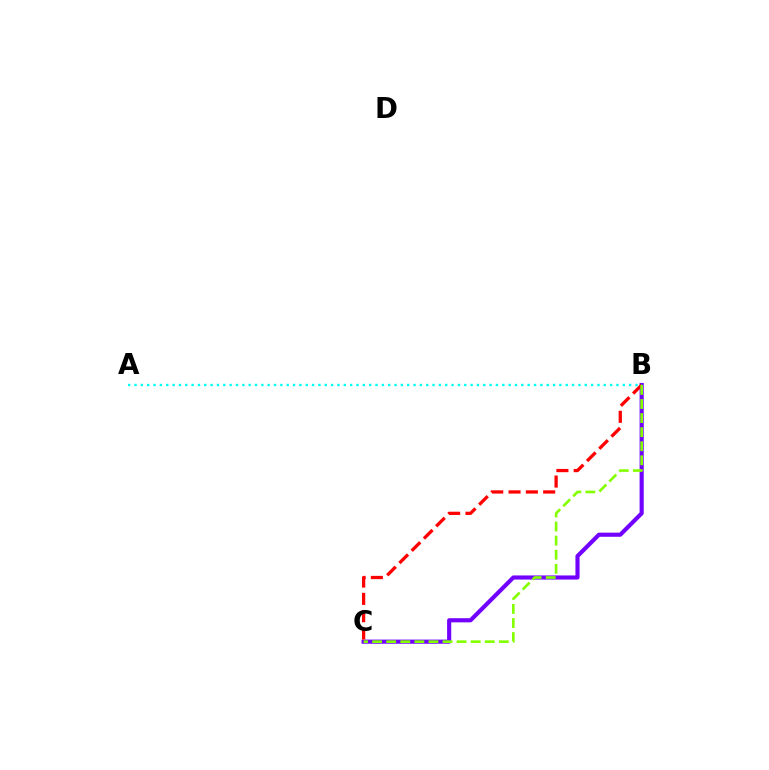{('B', 'C'): [{'color': '#7200ff', 'line_style': 'solid', 'thickness': 2.97}, {'color': '#ff0000', 'line_style': 'dashed', 'thickness': 2.35}, {'color': '#84ff00', 'line_style': 'dashed', 'thickness': 1.91}], ('A', 'B'): [{'color': '#00fff6', 'line_style': 'dotted', 'thickness': 1.72}]}